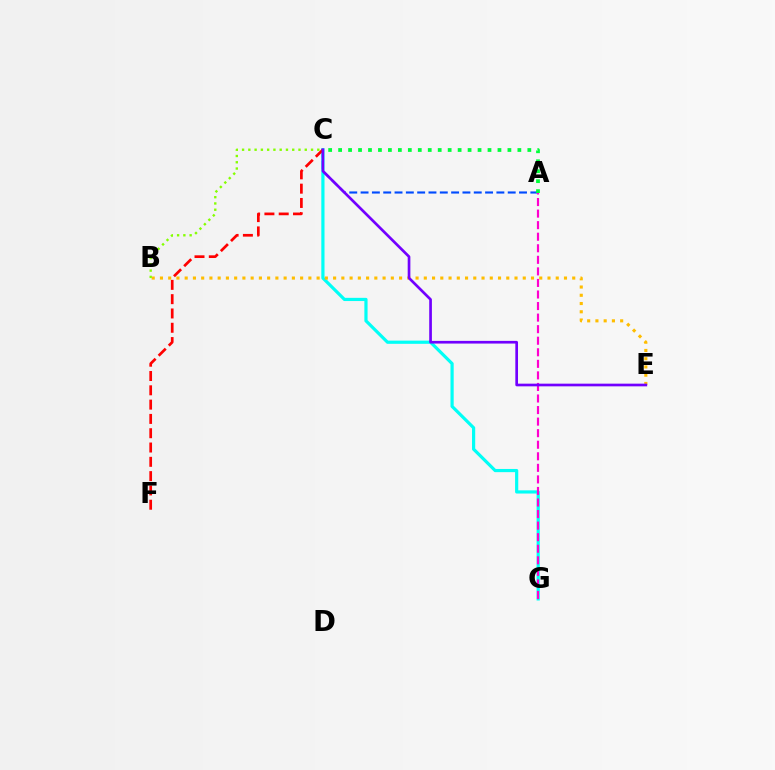{('C', 'G'): [{'color': '#00fff6', 'line_style': 'solid', 'thickness': 2.3}], ('B', 'E'): [{'color': '#ffbd00', 'line_style': 'dotted', 'thickness': 2.24}], ('B', 'C'): [{'color': '#84ff00', 'line_style': 'dotted', 'thickness': 1.7}], ('A', 'C'): [{'color': '#004bff', 'line_style': 'dashed', 'thickness': 1.54}, {'color': '#00ff39', 'line_style': 'dotted', 'thickness': 2.71}], ('A', 'G'): [{'color': '#ff00cf', 'line_style': 'dashed', 'thickness': 1.57}], ('C', 'F'): [{'color': '#ff0000', 'line_style': 'dashed', 'thickness': 1.94}], ('C', 'E'): [{'color': '#7200ff', 'line_style': 'solid', 'thickness': 1.93}]}